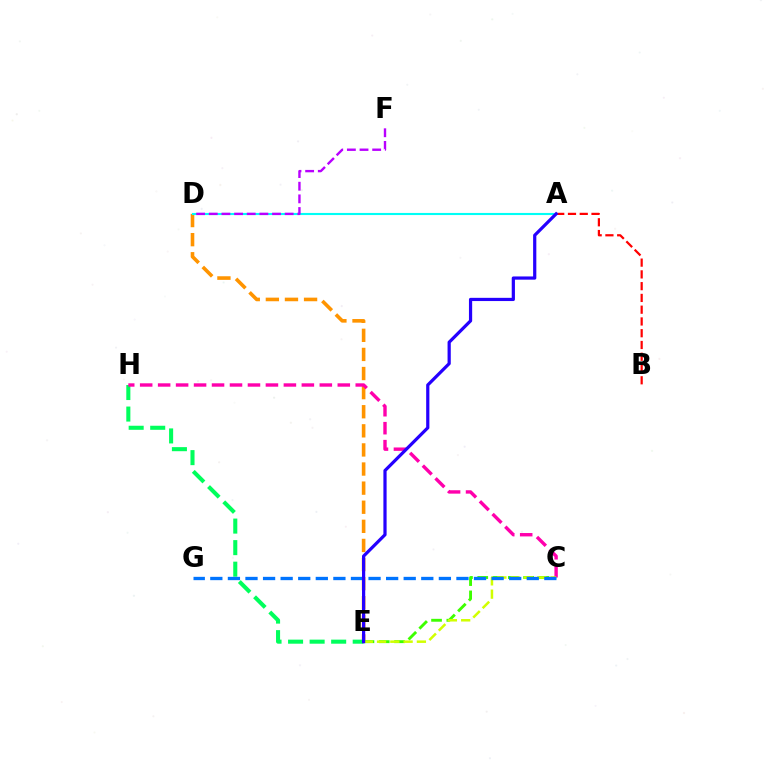{('D', 'E'): [{'color': '#ff9400', 'line_style': 'dashed', 'thickness': 2.59}], ('C', 'E'): [{'color': '#3dff00', 'line_style': 'dashed', 'thickness': 2.08}, {'color': '#d1ff00', 'line_style': 'dashed', 'thickness': 1.81}], ('E', 'H'): [{'color': '#00ff5c', 'line_style': 'dashed', 'thickness': 2.93}], ('C', 'H'): [{'color': '#ff00ac', 'line_style': 'dashed', 'thickness': 2.44}], ('C', 'G'): [{'color': '#0074ff', 'line_style': 'dashed', 'thickness': 2.39}], ('A', 'B'): [{'color': '#ff0000', 'line_style': 'dashed', 'thickness': 1.6}], ('A', 'D'): [{'color': '#00fff6', 'line_style': 'solid', 'thickness': 1.53}], ('D', 'F'): [{'color': '#b900ff', 'line_style': 'dashed', 'thickness': 1.72}], ('A', 'E'): [{'color': '#2500ff', 'line_style': 'solid', 'thickness': 2.31}]}